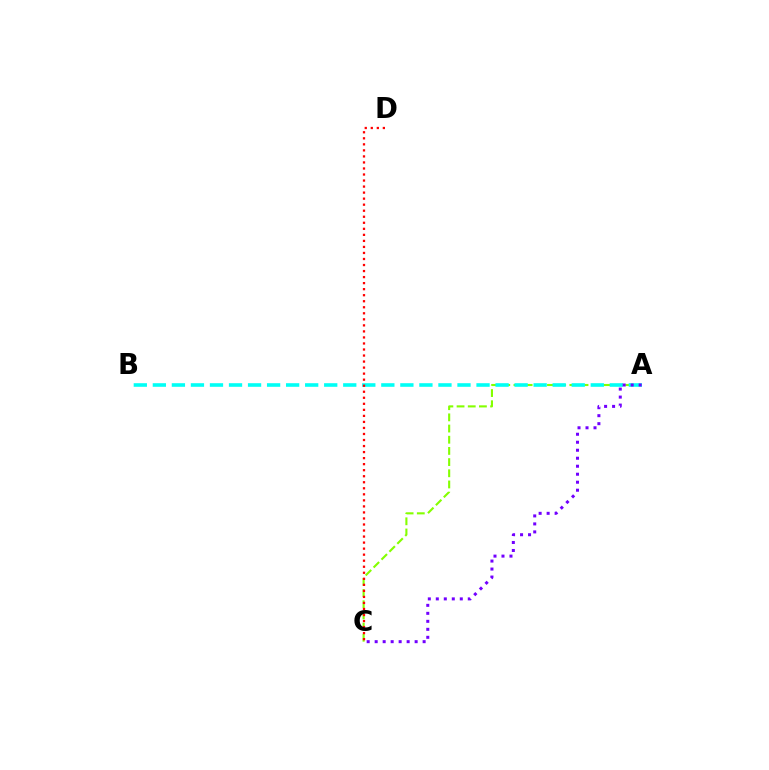{('A', 'C'): [{'color': '#84ff00', 'line_style': 'dashed', 'thickness': 1.52}, {'color': '#7200ff', 'line_style': 'dotted', 'thickness': 2.17}], ('A', 'B'): [{'color': '#00fff6', 'line_style': 'dashed', 'thickness': 2.59}], ('C', 'D'): [{'color': '#ff0000', 'line_style': 'dotted', 'thickness': 1.64}]}